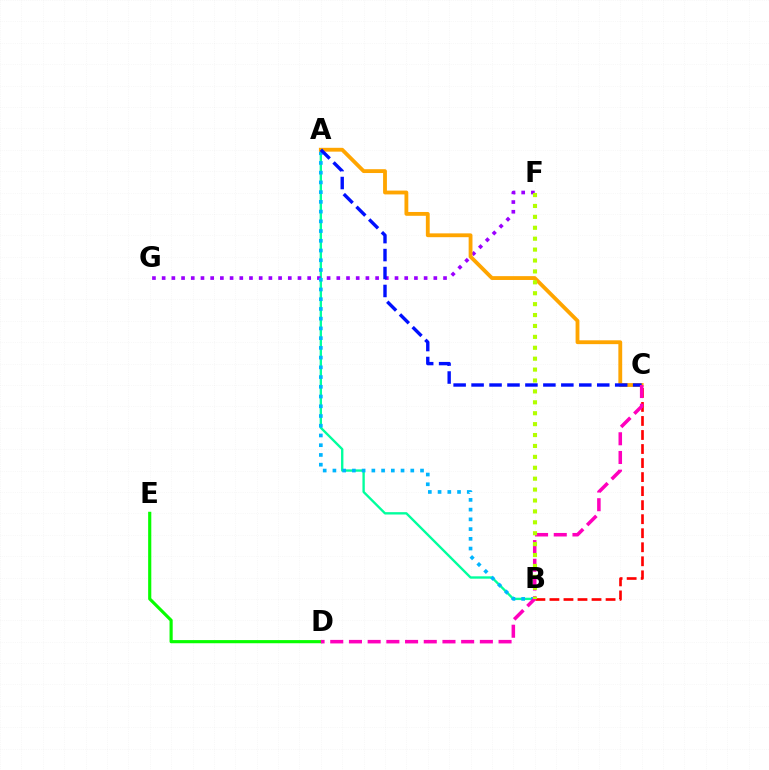{('A', 'B'): [{'color': '#00ff9d', 'line_style': 'solid', 'thickness': 1.7}, {'color': '#00b5ff', 'line_style': 'dotted', 'thickness': 2.64}], ('F', 'G'): [{'color': '#9b00ff', 'line_style': 'dotted', 'thickness': 2.64}], ('B', 'C'): [{'color': '#ff0000', 'line_style': 'dashed', 'thickness': 1.91}], ('D', 'E'): [{'color': '#08ff00', 'line_style': 'solid', 'thickness': 2.27}], ('A', 'C'): [{'color': '#ffa500', 'line_style': 'solid', 'thickness': 2.76}, {'color': '#0010ff', 'line_style': 'dashed', 'thickness': 2.44}], ('C', 'D'): [{'color': '#ff00bd', 'line_style': 'dashed', 'thickness': 2.54}], ('B', 'F'): [{'color': '#b3ff00', 'line_style': 'dotted', 'thickness': 2.96}]}